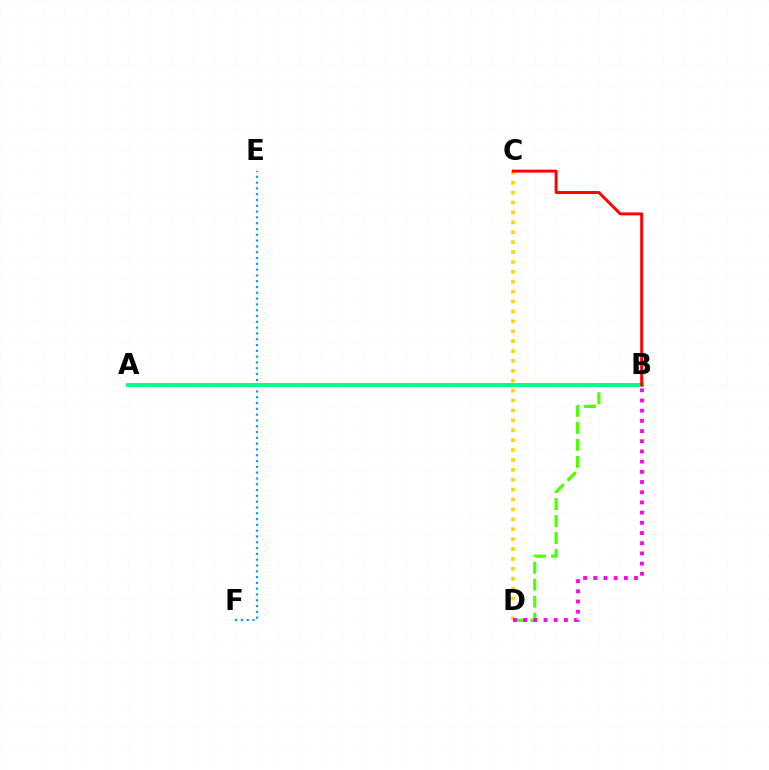{('A', 'B'): [{'color': '#3700ff', 'line_style': 'dashed', 'thickness': 1.78}, {'color': '#00ff86', 'line_style': 'solid', 'thickness': 2.8}], ('C', 'D'): [{'color': '#ffd500', 'line_style': 'dotted', 'thickness': 2.69}], ('E', 'F'): [{'color': '#009eff', 'line_style': 'dotted', 'thickness': 1.58}], ('B', 'D'): [{'color': '#4fff00', 'line_style': 'dashed', 'thickness': 2.31}, {'color': '#ff00ed', 'line_style': 'dotted', 'thickness': 2.77}], ('B', 'C'): [{'color': '#ff0000', 'line_style': 'solid', 'thickness': 2.12}]}